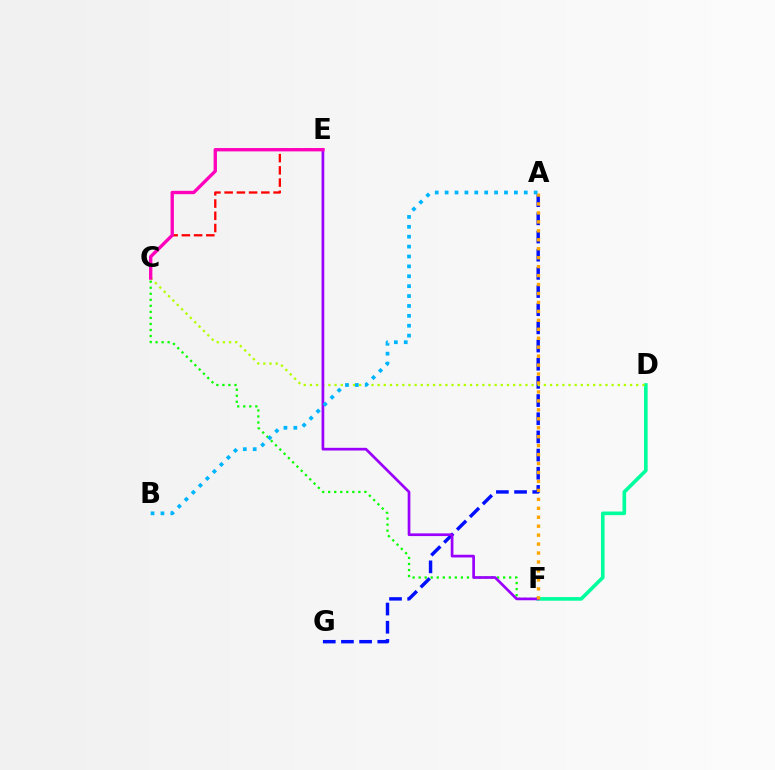{('C', 'F'): [{'color': '#08ff00', 'line_style': 'dotted', 'thickness': 1.64}], ('A', 'G'): [{'color': '#0010ff', 'line_style': 'dashed', 'thickness': 2.47}], ('D', 'F'): [{'color': '#00ff9d', 'line_style': 'solid', 'thickness': 2.62}], ('C', 'E'): [{'color': '#ff0000', 'line_style': 'dashed', 'thickness': 1.66}, {'color': '#ff00bd', 'line_style': 'solid', 'thickness': 2.4}], ('C', 'D'): [{'color': '#b3ff00', 'line_style': 'dotted', 'thickness': 1.67}], ('E', 'F'): [{'color': '#9b00ff', 'line_style': 'solid', 'thickness': 1.95}], ('A', 'F'): [{'color': '#ffa500', 'line_style': 'dotted', 'thickness': 2.43}], ('A', 'B'): [{'color': '#00b5ff', 'line_style': 'dotted', 'thickness': 2.69}]}